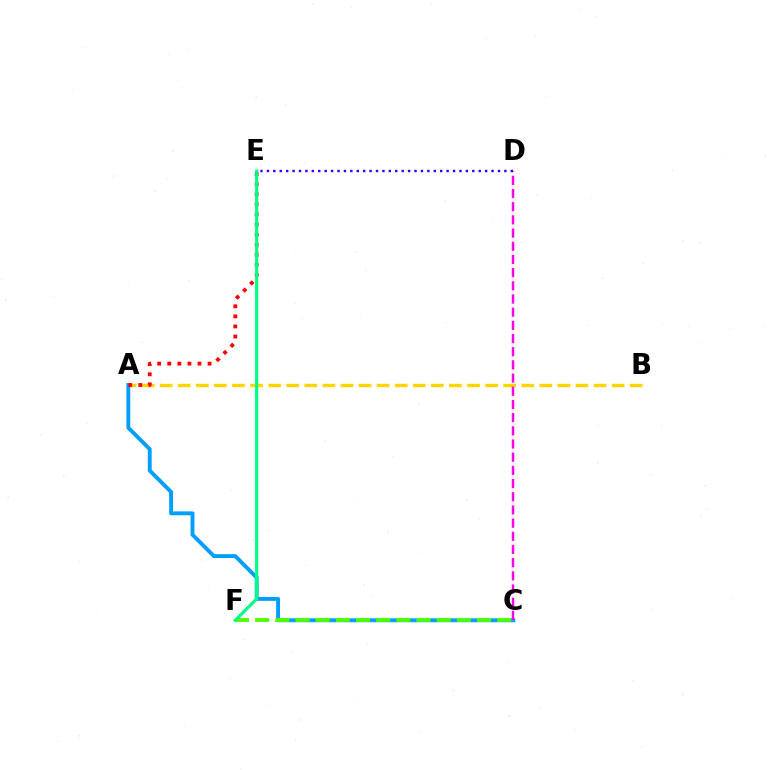{('A', 'B'): [{'color': '#ffd500', 'line_style': 'dashed', 'thickness': 2.46}], ('A', 'C'): [{'color': '#009eff', 'line_style': 'solid', 'thickness': 2.8}], ('C', 'F'): [{'color': '#4fff00', 'line_style': 'dashed', 'thickness': 2.74}], ('A', 'E'): [{'color': '#ff0000', 'line_style': 'dotted', 'thickness': 2.74}], ('C', 'D'): [{'color': '#ff00ed', 'line_style': 'dashed', 'thickness': 1.79}], ('D', 'E'): [{'color': '#3700ff', 'line_style': 'dotted', 'thickness': 1.74}], ('E', 'F'): [{'color': '#00ff86', 'line_style': 'solid', 'thickness': 2.27}]}